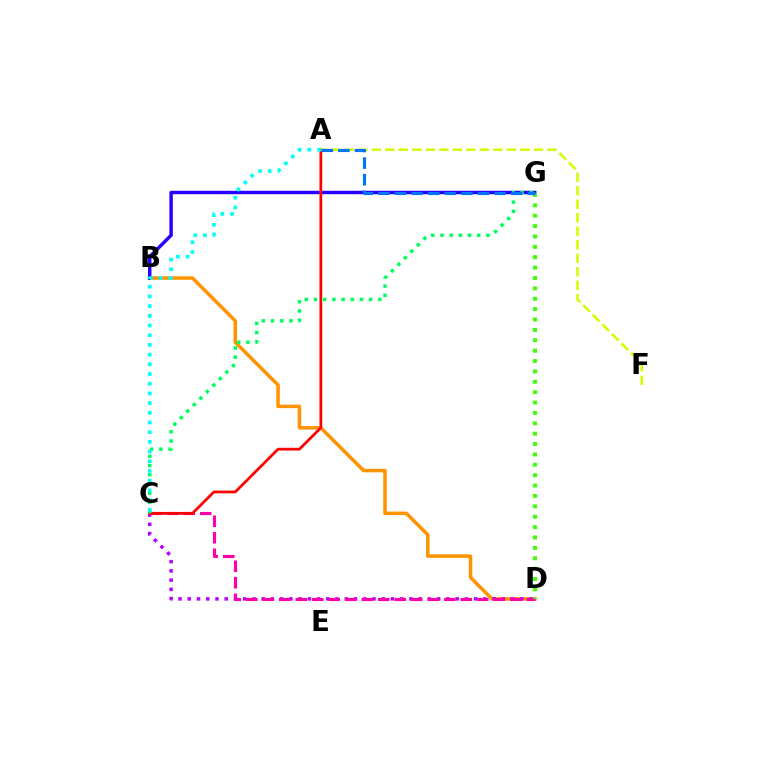{('B', 'D'): [{'color': '#ff9400', 'line_style': 'solid', 'thickness': 2.52}], ('C', 'D'): [{'color': '#b900ff', 'line_style': 'dotted', 'thickness': 2.51}, {'color': '#ff00ac', 'line_style': 'dashed', 'thickness': 2.24}], ('B', 'G'): [{'color': '#2500ff', 'line_style': 'solid', 'thickness': 2.47}], ('A', 'C'): [{'color': '#ff0000', 'line_style': 'solid', 'thickness': 1.97}, {'color': '#00fff6', 'line_style': 'dotted', 'thickness': 2.63}], ('C', 'G'): [{'color': '#00ff5c', 'line_style': 'dotted', 'thickness': 2.5}], ('A', 'F'): [{'color': '#d1ff00', 'line_style': 'dashed', 'thickness': 1.84}], ('D', 'G'): [{'color': '#3dff00', 'line_style': 'dotted', 'thickness': 2.82}], ('A', 'G'): [{'color': '#0074ff', 'line_style': 'dashed', 'thickness': 2.26}]}